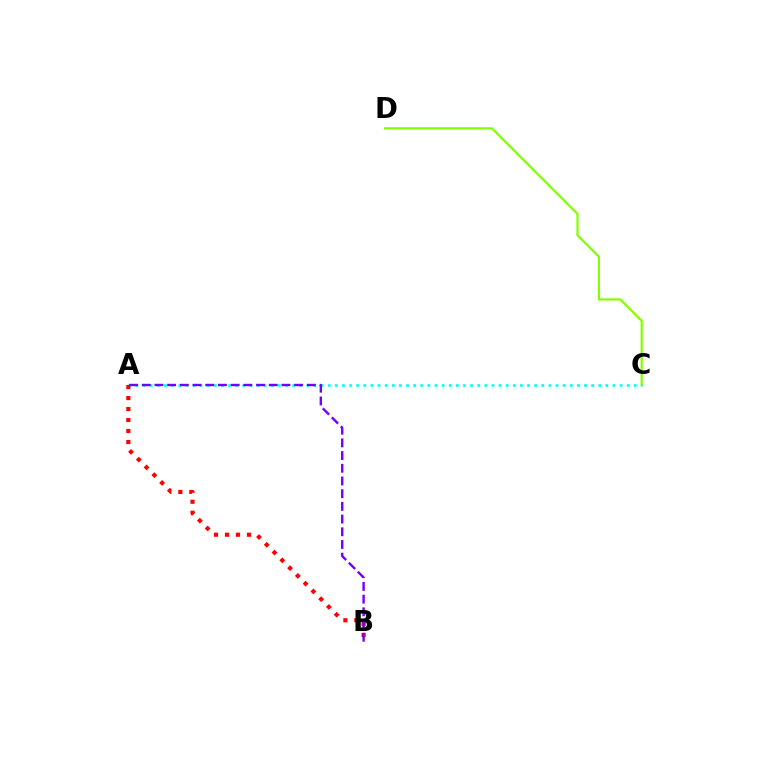{('C', 'D'): [{'color': '#84ff00', 'line_style': 'solid', 'thickness': 1.6}], ('A', 'C'): [{'color': '#00fff6', 'line_style': 'dotted', 'thickness': 1.93}], ('A', 'B'): [{'color': '#ff0000', 'line_style': 'dotted', 'thickness': 2.98}, {'color': '#7200ff', 'line_style': 'dashed', 'thickness': 1.73}]}